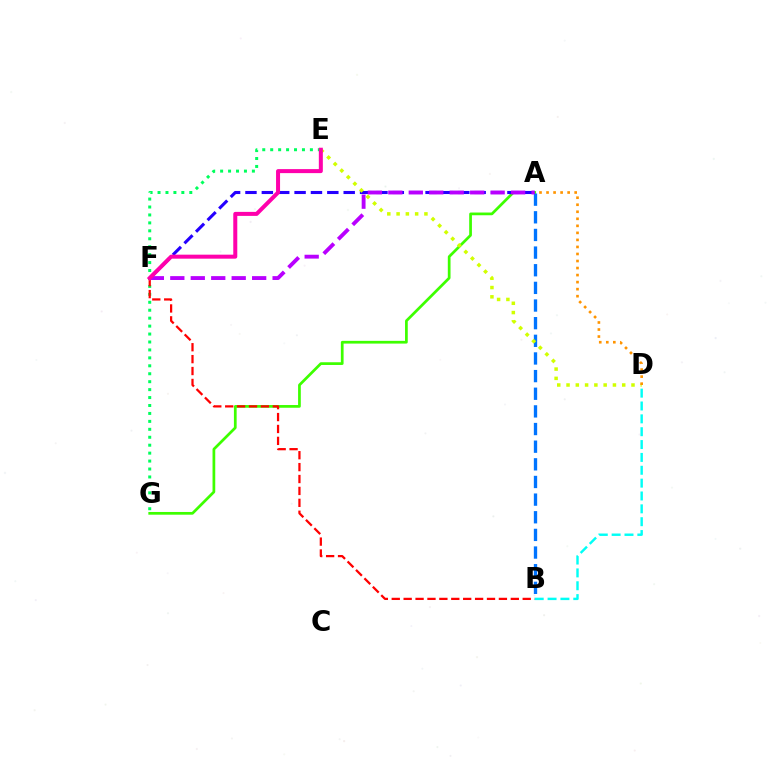{('A', 'G'): [{'color': '#3dff00', 'line_style': 'solid', 'thickness': 1.96}], ('A', 'B'): [{'color': '#0074ff', 'line_style': 'dashed', 'thickness': 2.4}], ('A', 'F'): [{'color': '#2500ff', 'line_style': 'dashed', 'thickness': 2.22}, {'color': '#b900ff', 'line_style': 'dashed', 'thickness': 2.78}], ('E', 'G'): [{'color': '#00ff5c', 'line_style': 'dotted', 'thickness': 2.16}], ('B', 'F'): [{'color': '#ff0000', 'line_style': 'dashed', 'thickness': 1.62}], ('D', 'E'): [{'color': '#d1ff00', 'line_style': 'dotted', 'thickness': 2.52}], ('B', 'D'): [{'color': '#00fff6', 'line_style': 'dashed', 'thickness': 1.75}], ('A', 'D'): [{'color': '#ff9400', 'line_style': 'dotted', 'thickness': 1.91}], ('E', 'F'): [{'color': '#ff00ac', 'line_style': 'solid', 'thickness': 2.89}]}